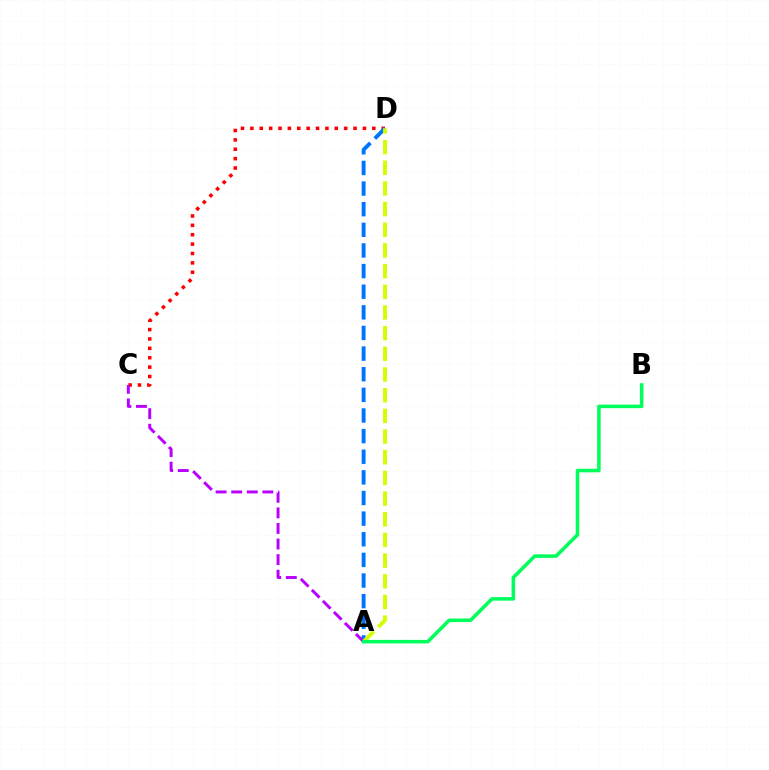{('C', 'D'): [{'color': '#ff0000', 'line_style': 'dotted', 'thickness': 2.55}], ('A', 'D'): [{'color': '#0074ff', 'line_style': 'dashed', 'thickness': 2.8}, {'color': '#d1ff00', 'line_style': 'dashed', 'thickness': 2.81}], ('A', 'C'): [{'color': '#b900ff', 'line_style': 'dashed', 'thickness': 2.12}], ('A', 'B'): [{'color': '#00ff5c', 'line_style': 'solid', 'thickness': 2.55}]}